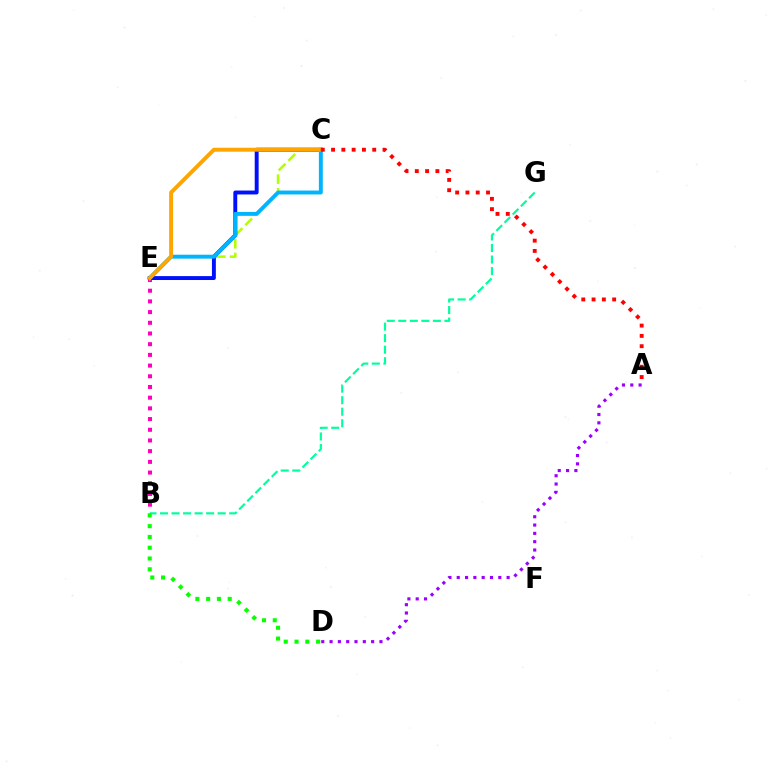{('B', 'E'): [{'color': '#ff00bd', 'line_style': 'dotted', 'thickness': 2.91}], ('C', 'E'): [{'color': '#b3ff00', 'line_style': 'dashed', 'thickness': 1.86}, {'color': '#0010ff', 'line_style': 'solid', 'thickness': 2.81}, {'color': '#00b5ff', 'line_style': 'solid', 'thickness': 2.82}, {'color': '#ffa500', 'line_style': 'solid', 'thickness': 2.84}], ('B', 'G'): [{'color': '#00ff9d', 'line_style': 'dashed', 'thickness': 1.57}], ('A', 'C'): [{'color': '#ff0000', 'line_style': 'dotted', 'thickness': 2.8}], ('A', 'D'): [{'color': '#9b00ff', 'line_style': 'dotted', 'thickness': 2.26}], ('B', 'D'): [{'color': '#08ff00', 'line_style': 'dotted', 'thickness': 2.93}]}